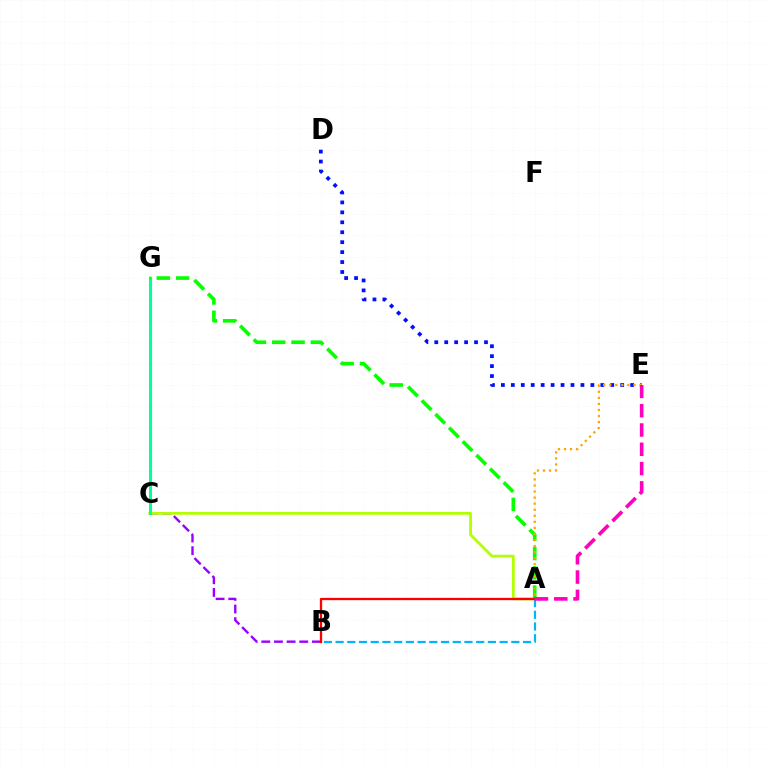{('D', 'E'): [{'color': '#0010ff', 'line_style': 'dotted', 'thickness': 2.7}], ('B', 'C'): [{'color': '#9b00ff', 'line_style': 'dashed', 'thickness': 1.72}], ('A', 'C'): [{'color': '#b3ff00', 'line_style': 'solid', 'thickness': 1.98}], ('A', 'B'): [{'color': '#00b5ff', 'line_style': 'dashed', 'thickness': 1.59}, {'color': '#ff0000', 'line_style': 'solid', 'thickness': 1.65}], ('C', 'G'): [{'color': '#00ff9d', 'line_style': 'solid', 'thickness': 2.21}], ('A', 'G'): [{'color': '#08ff00', 'line_style': 'dashed', 'thickness': 2.62}], ('A', 'E'): [{'color': '#ffa500', 'line_style': 'dotted', 'thickness': 1.65}, {'color': '#ff00bd', 'line_style': 'dashed', 'thickness': 2.62}]}